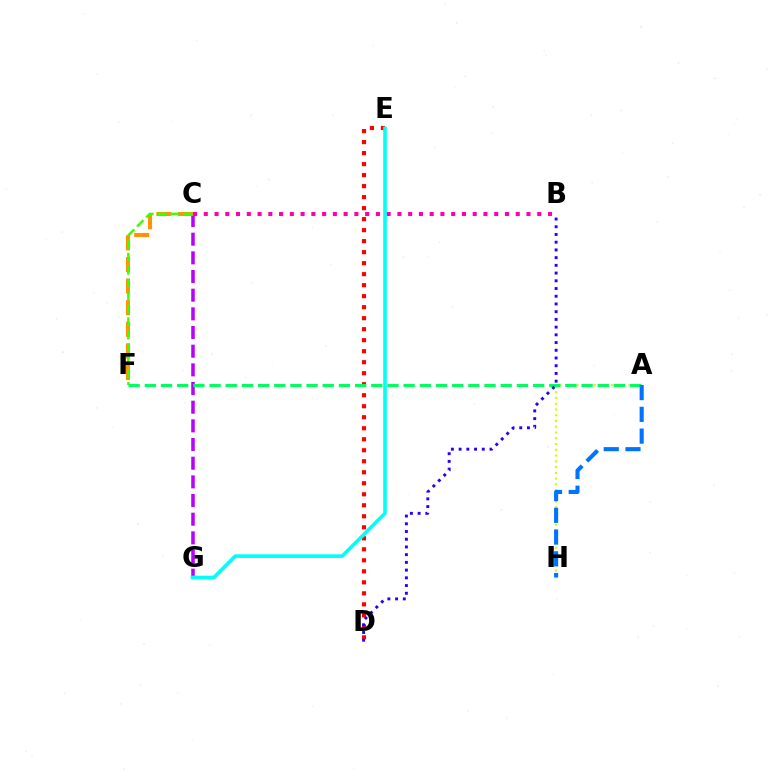{('C', 'G'): [{'color': '#b900ff', 'line_style': 'dashed', 'thickness': 2.54}], ('D', 'E'): [{'color': '#ff0000', 'line_style': 'dotted', 'thickness': 2.99}], ('C', 'F'): [{'color': '#ff9400', 'line_style': 'dashed', 'thickness': 2.93}, {'color': '#3dff00', 'line_style': 'dashed', 'thickness': 1.76}], ('A', 'H'): [{'color': '#d1ff00', 'line_style': 'dotted', 'thickness': 1.56}, {'color': '#0074ff', 'line_style': 'dashed', 'thickness': 2.95}], ('B', 'C'): [{'color': '#ff00ac', 'line_style': 'dotted', 'thickness': 2.92}], ('A', 'F'): [{'color': '#00ff5c', 'line_style': 'dashed', 'thickness': 2.2}], ('E', 'G'): [{'color': '#00fff6', 'line_style': 'solid', 'thickness': 2.61}], ('B', 'D'): [{'color': '#2500ff', 'line_style': 'dotted', 'thickness': 2.1}]}